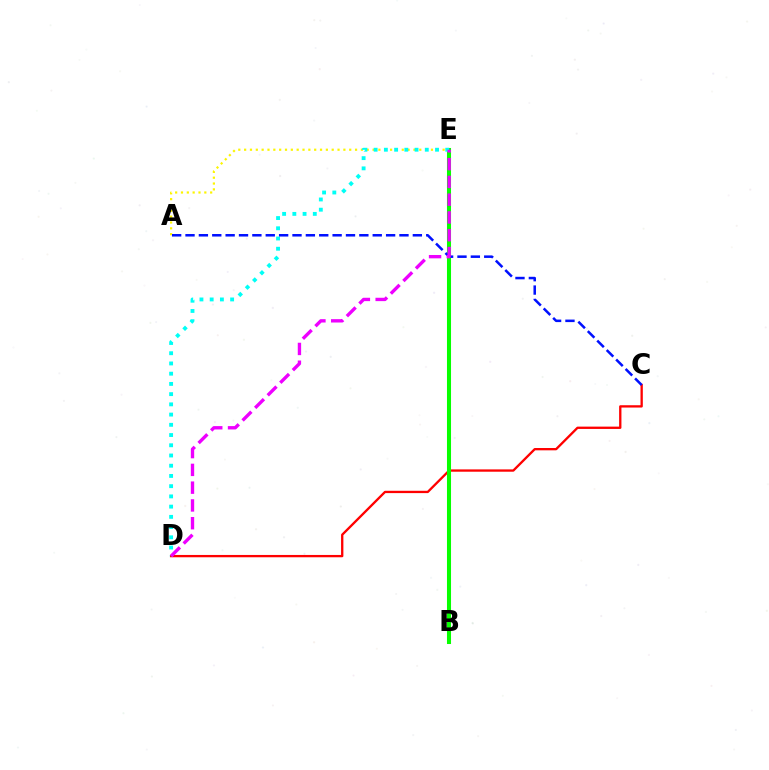{('A', 'E'): [{'color': '#fcf500', 'line_style': 'dotted', 'thickness': 1.59}], ('C', 'D'): [{'color': '#ff0000', 'line_style': 'solid', 'thickness': 1.67}], ('B', 'E'): [{'color': '#08ff00', 'line_style': 'solid', 'thickness': 2.92}], ('D', 'E'): [{'color': '#00fff6', 'line_style': 'dotted', 'thickness': 2.78}, {'color': '#ee00ff', 'line_style': 'dashed', 'thickness': 2.41}], ('A', 'C'): [{'color': '#0010ff', 'line_style': 'dashed', 'thickness': 1.82}]}